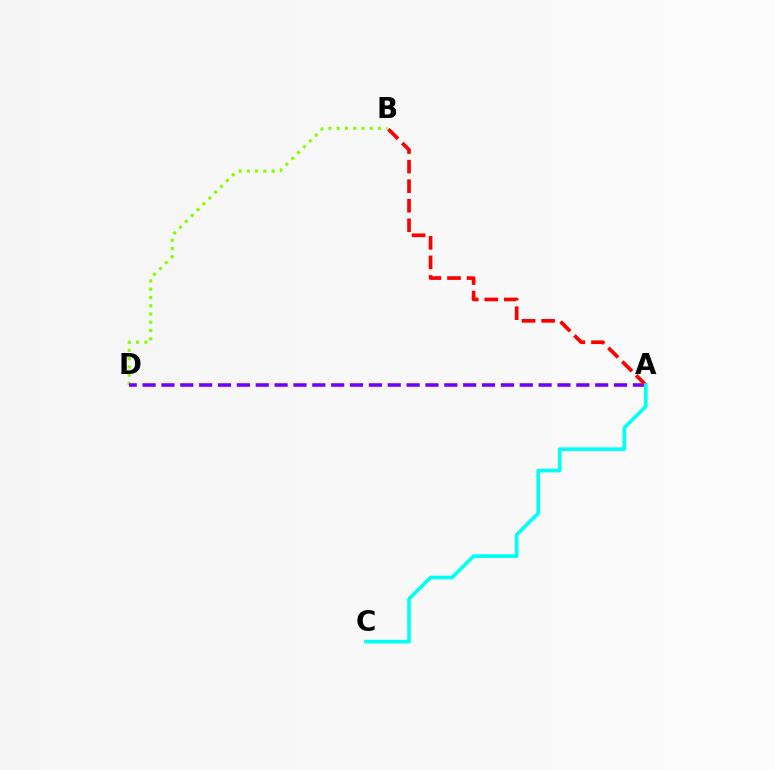{('B', 'D'): [{'color': '#84ff00', 'line_style': 'dotted', 'thickness': 2.25}], ('A', 'D'): [{'color': '#7200ff', 'line_style': 'dashed', 'thickness': 2.56}], ('A', 'B'): [{'color': '#ff0000', 'line_style': 'dashed', 'thickness': 2.66}], ('A', 'C'): [{'color': '#00fff6', 'line_style': 'solid', 'thickness': 2.63}]}